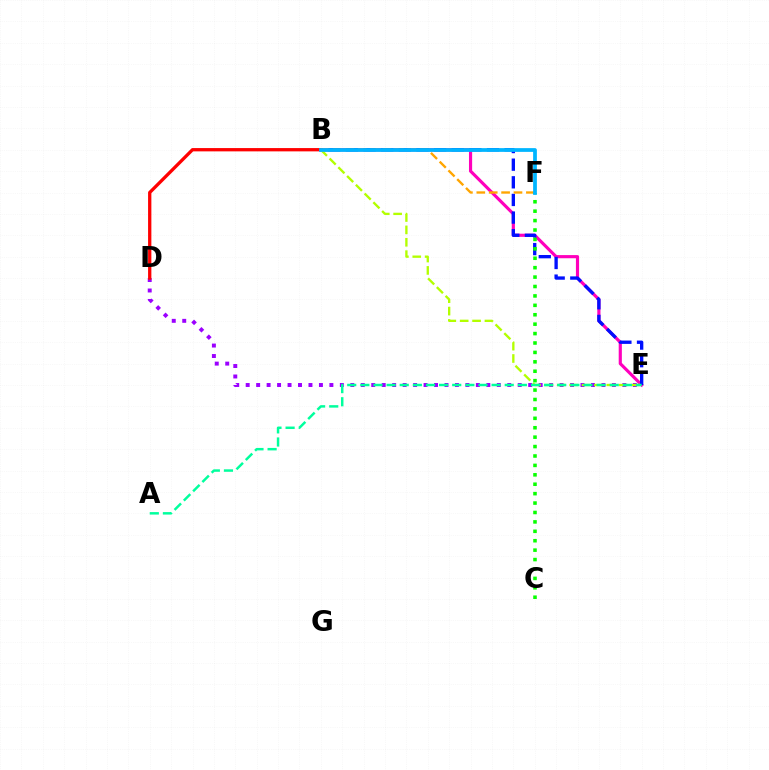{('B', 'E'): [{'color': '#ff00bd', 'line_style': 'solid', 'thickness': 2.27}, {'color': '#0010ff', 'line_style': 'dashed', 'thickness': 2.4}, {'color': '#b3ff00', 'line_style': 'dashed', 'thickness': 1.68}], ('D', 'E'): [{'color': '#9b00ff', 'line_style': 'dotted', 'thickness': 2.84}], ('B', 'D'): [{'color': '#ff0000', 'line_style': 'solid', 'thickness': 2.37}], ('B', 'F'): [{'color': '#ffa500', 'line_style': 'dashed', 'thickness': 1.68}, {'color': '#00b5ff', 'line_style': 'solid', 'thickness': 2.7}], ('A', 'E'): [{'color': '#00ff9d', 'line_style': 'dashed', 'thickness': 1.78}], ('C', 'F'): [{'color': '#08ff00', 'line_style': 'dotted', 'thickness': 2.56}]}